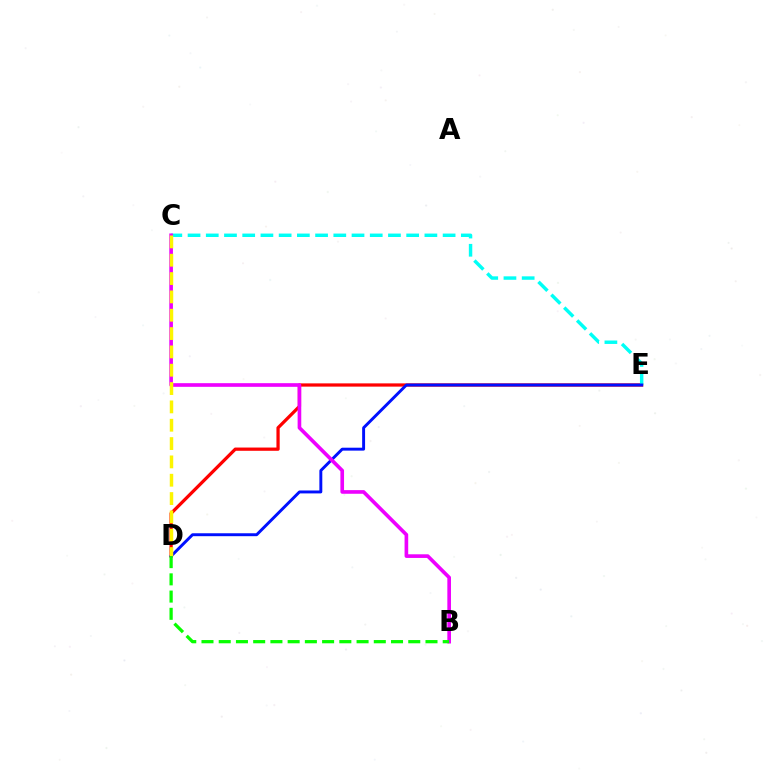{('D', 'E'): [{'color': '#ff0000', 'line_style': 'solid', 'thickness': 2.34}, {'color': '#0010ff', 'line_style': 'solid', 'thickness': 2.11}], ('C', 'E'): [{'color': '#00fff6', 'line_style': 'dashed', 'thickness': 2.47}], ('B', 'C'): [{'color': '#ee00ff', 'line_style': 'solid', 'thickness': 2.62}], ('C', 'D'): [{'color': '#fcf500', 'line_style': 'dashed', 'thickness': 2.49}], ('B', 'D'): [{'color': '#08ff00', 'line_style': 'dashed', 'thickness': 2.34}]}